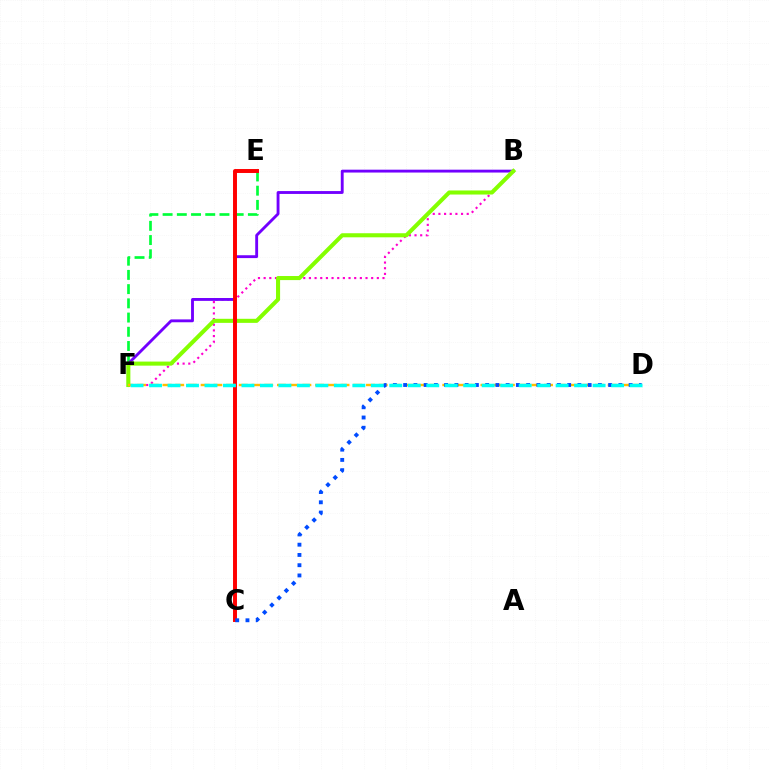{('E', 'F'): [{'color': '#00ff39', 'line_style': 'dashed', 'thickness': 1.93}], ('B', 'F'): [{'color': '#ff00cf', 'line_style': 'dotted', 'thickness': 1.54}, {'color': '#7200ff', 'line_style': 'solid', 'thickness': 2.06}, {'color': '#84ff00', 'line_style': 'solid', 'thickness': 2.93}], ('C', 'E'): [{'color': '#ff0000', 'line_style': 'solid', 'thickness': 2.84}], ('D', 'F'): [{'color': '#ffbd00', 'line_style': 'dashed', 'thickness': 1.73}, {'color': '#00fff6', 'line_style': 'dashed', 'thickness': 2.51}], ('C', 'D'): [{'color': '#004bff', 'line_style': 'dotted', 'thickness': 2.79}]}